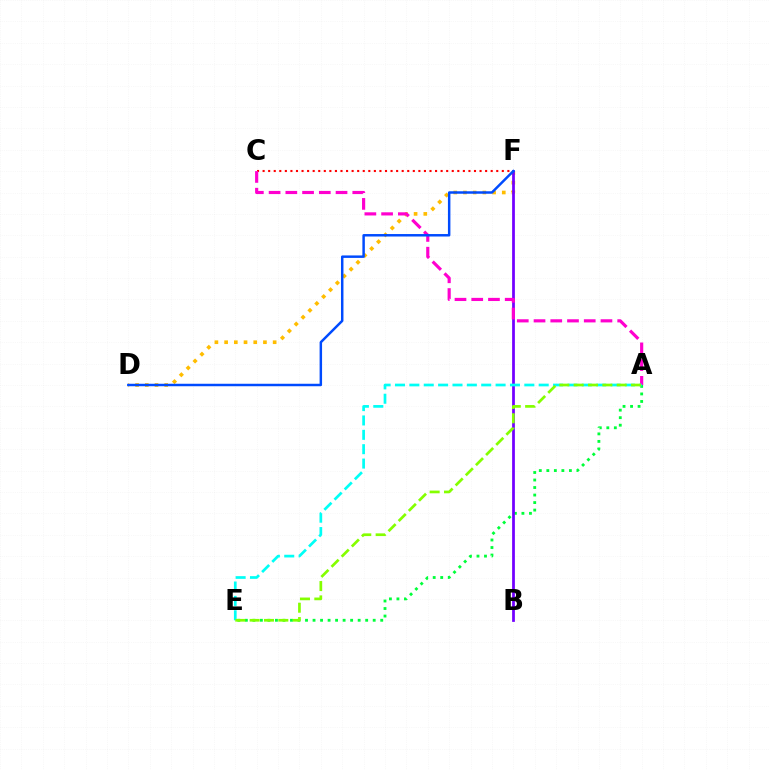{('D', 'F'): [{'color': '#ffbd00', 'line_style': 'dotted', 'thickness': 2.64}, {'color': '#004bff', 'line_style': 'solid', 'thickness': 1.78}], ('C', 'F'): [{'color': '#ff0000', 'line_style': 'dotted', 'thickness': 1.51}], ('A', 'E'): [{'color': '#00ff39', 'line_style': 'dotted', 'thickness': 2.04}, {'color': '#00fff6', 'line_style': 'dashed', 'thickness': 1.95}, {'color': '#84ff00', 'line_style': 'dashed', 'thickness': 1.95}], ('B', 'F'): [{'color': '#7200ff', 'line_style': 'solid', 'thickness': 1.99}], ('A', 'C'): [{'color': '#ff00cf', 'line_style': 'dashed', 'thickness': 2.27}]}